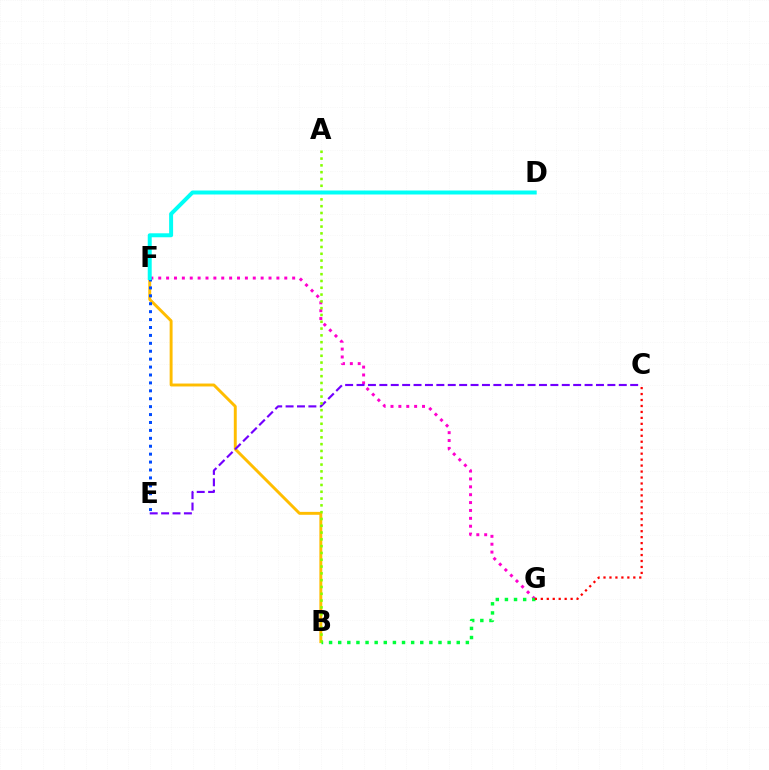{('B', 'F'): [{'color': '#ffbd00', 'line_style': 'solid', 'thickness': 2.11}], ('F', 'G'): [{'color': '#ff00cf', 'line_style': 'dotted', 'thickness': 2.14}], ('C', 'E'): [{'color': '#7200ff', 'line_style': 'dashed', 'thickness': 1.55}], ('B', 'G'): [{'color': '#00ff39', 'line_style': 'dotted', 'thickness': 2.48}], ('E', 'F'): [{'color': '#004bff', 'line_style': 'dotted', 'thickness': 2.15}], ('A', 'B'): [{'color': '#84ff00', 'line_style': 'dotted', 'thickness': 1.85}], ('D', 'F'): [{'color': '#00fff6', 'line_style': 'solid', 'thickness': 2.86}], ('C', 'G'): [{'color': '#ff0000', 'line_style': 'dotted', 'thickness': 1.62}]}